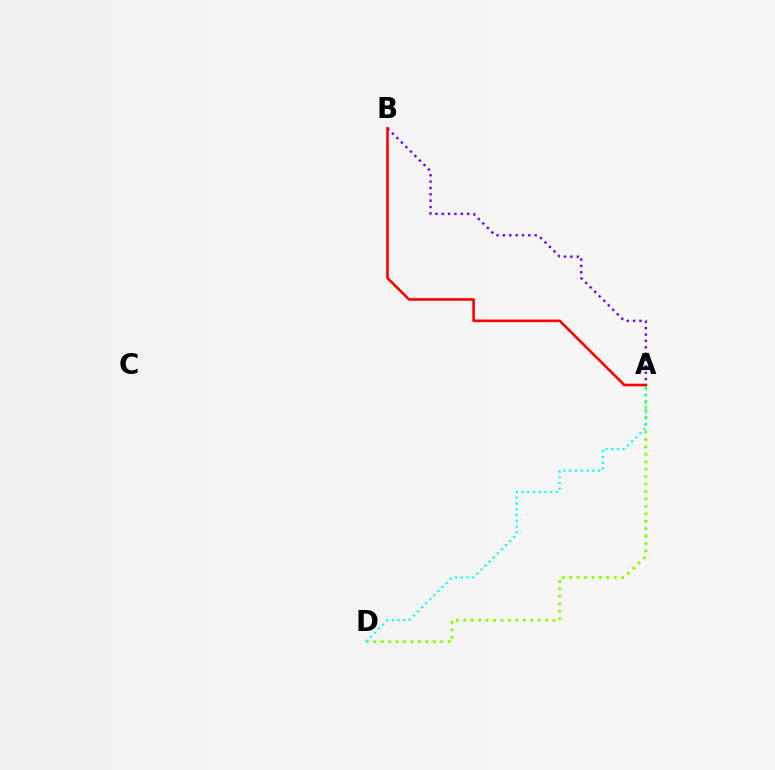{('A', 'D'): [{'color': '#84ff00', 'line_style': 'dotted', 'thickness': 2.02}, {'color': '#00fff6', 'line_style': 'dotted', 'thickness': 1.57}], ('A', 'B'): [{'color': '#7200ff', 'line_style': 'dotted', 'thickness': 1.73}, {'color': '#ff0000', 'line_style': 'solid', 'thickness': 1.88}]}